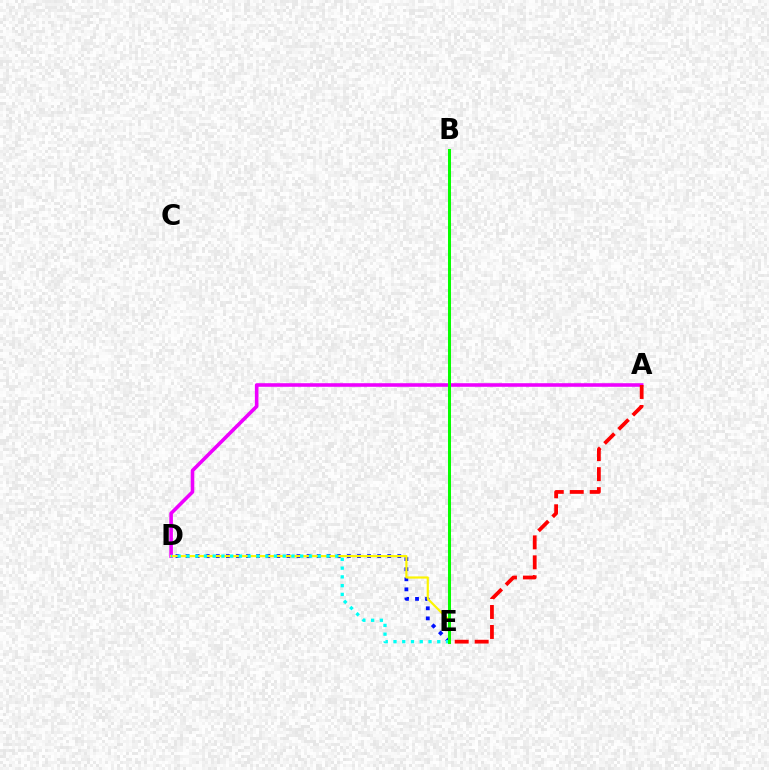{('A', 'D'): [{'color': '#ee00ff', 'line_style': 'solid', 'thickness': 2.58}], ('D', 'E'): [{'color': '#0010ff', 'line_style': 'dotted', 'thickness': 2.74}, {'color': '#fcf500', 'line_style': 'solid', 'thickness': 1.57}, {'color': '#00fff6', 'line_style': 'dotted', 'thickness': 2.38}], ('A', 'E'): [{'color': '#ff0000', 'line_style': 'dashed', 'thickness': 2.71}], ('B', 'E'): [{'color': '#08ff00', 'line_style': 'solid', 'thickness': 2.17}]}